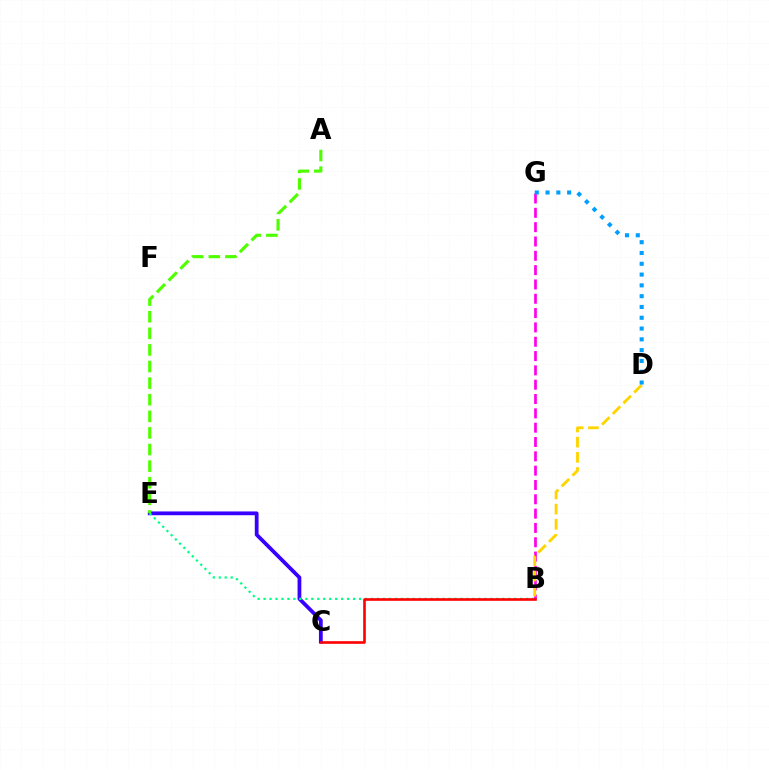{('C', 'E'): [{'color': '#3700ff', 'line_style': 'solid', 'thickness': 2.72}], ('B', 'E'): [{'color': '#00ff86', 'line_style': 'dotted', 'thickness': 1.62}], ('B', 'G'): [{'color': '#ff00ed', 'line_style': 'dashed', 'thickness': 1.95}], ('B', 'D'): [{'color': '#ffd500', 'line_style': 'dashed', 'thickness': 2.06}], ('D', 'G'): [{'color': '#009eff', 'line_style': 'dotted', 'thickness': 2.93}], ('A', 'E'): [{'color': '#4fff00', 'line_style': 'dashed', 'thickness': 2.26}], ('B', 'C'): [{'color': '#ff0000', 'line_style': 'solid', 'thickness': 1.89}]}